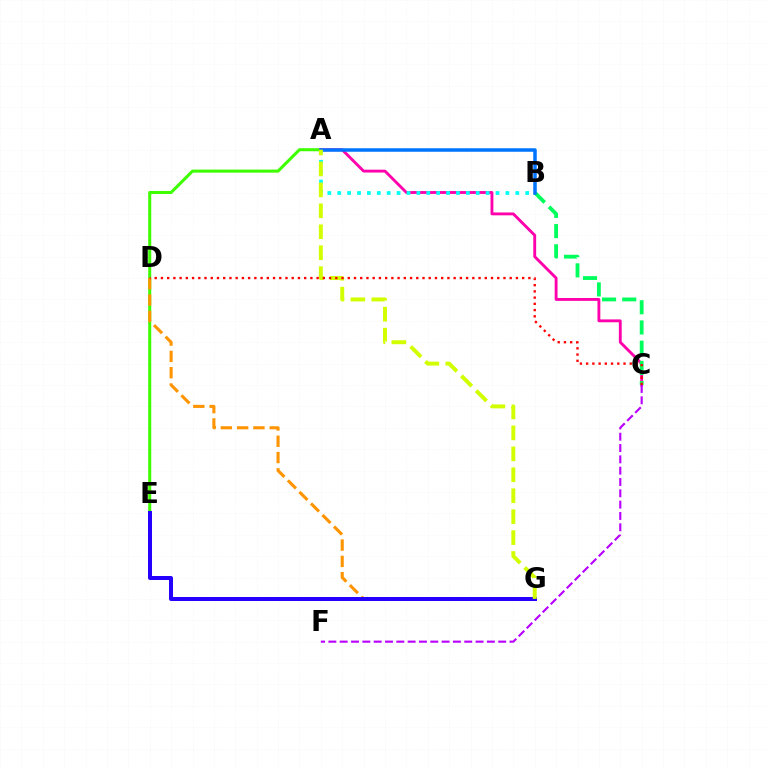{('A', 'E'): [{'color': '#3dff00', 'line_style': 'solid', 'thickness': 2.2}], ('A', 'C'): [{'color': '#ff00ac', 'line_style': 'solid', 'thickness': 2.06}], ('B', 'C'): [{'color': '#00ff5c', 'line_style': 'dashed', 'thickness': 2.75}], ('D', 'G'): [{'color': '#ff9400', 'line_style': 'dashed', 'thickness': 2.21}], ('A', 'B'): [{'color': '#0074ff', 'line_style': 'solid', 'thickness': 2.53}, {'color': '#00fff6', 'line_style': 'dotted', 'thickness': 2.69}], ('E', 'G'): [{'color': '#2500ff', 'line_style': 'solid', 'thickness': 2.88}], ('A', 'G'): [{'color': '#d1ff00', 'line_style': 'dashed', 'thickness': 2.85}], ('C', 'F'): [{'color': '#b900ff', 'line_style': 'dashed', 'thickness': 1.54}], ('C', 'D'): [{'color': '#ff0000', 'line_style': 'dotted', 'thickness': 1.69}]}